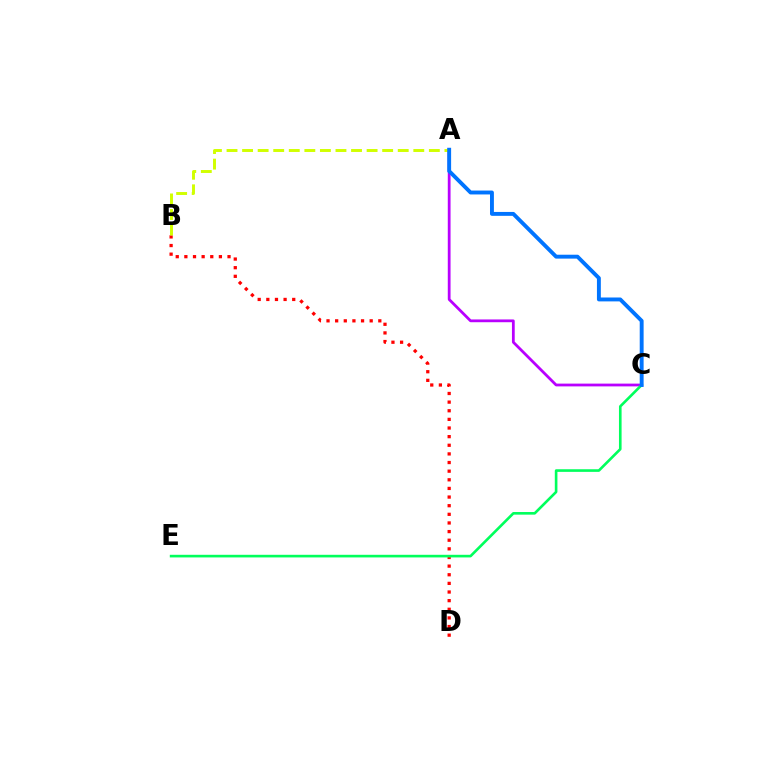{('B', 'D'): [{'color': '#ff0000', 'line_style': 'dotted', 'thickness': 2.35}], ('A', 'C'): [{'color': '#b900ff', 'line_style': 'solid', 'thickness': 2.0}, {'color': '#0074ff', 'line_style': 'solid', 'thickness': 2.81}], ('A', 'B'): [{'color': '#d1ff00', 'line_style': 'dashed', 'thickness': 2.11}], ('C', 'E'): [{'color': '#00ff5c', 'line_style': 'solid', 'thickness': 1.89}]}